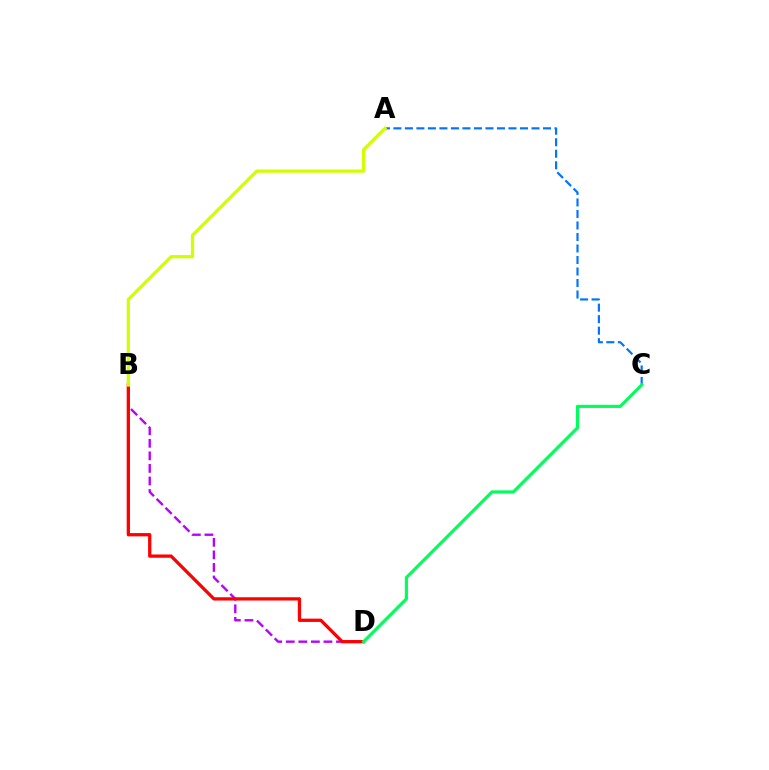{('A', 'C'): [{'color': '#0074ff', 'line_style': 'dashed', 'thickness': 1.56}], ('B', 'D'): [{'color': '#b900ff', 'line_style': 'dashed', 'thickness': 1.71}, {'color': '#ff0000', 'line_style': 'solid', 'thickness': 2.36}], ('A', 'B'): [{'color': '#d1ff00', 'line_style': 'solid', 'thickness': 2.34}], ('C', 'D'): [{'color': '#00ff5c', 'line_style': 'solid', 'thickness': 2.28}]}